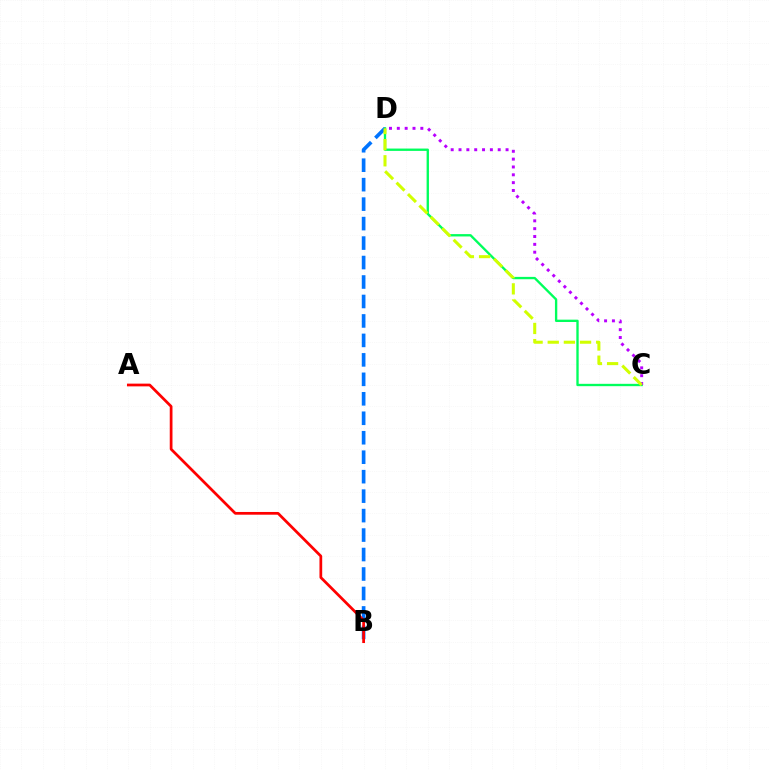{('C', 'D'): [{'color': '#00ff5c', 'line_style': 'solid', 'thickness': 1.69}, {'color': '#b900ff', 'line_style': 'dotted', 'thickness': 2.13}, {'color': '#d1ff00', 'line_style': 'dashed', 'thickness': 2.19}], ('B', 'D'): [{'color': '#0074ff', 'line_style': 'dashed', 'thickness': 2.64}], ('A', 'B'): [{'color': '#ff0000', 'line_style': 'solid', 'thickness': 1.97}]}